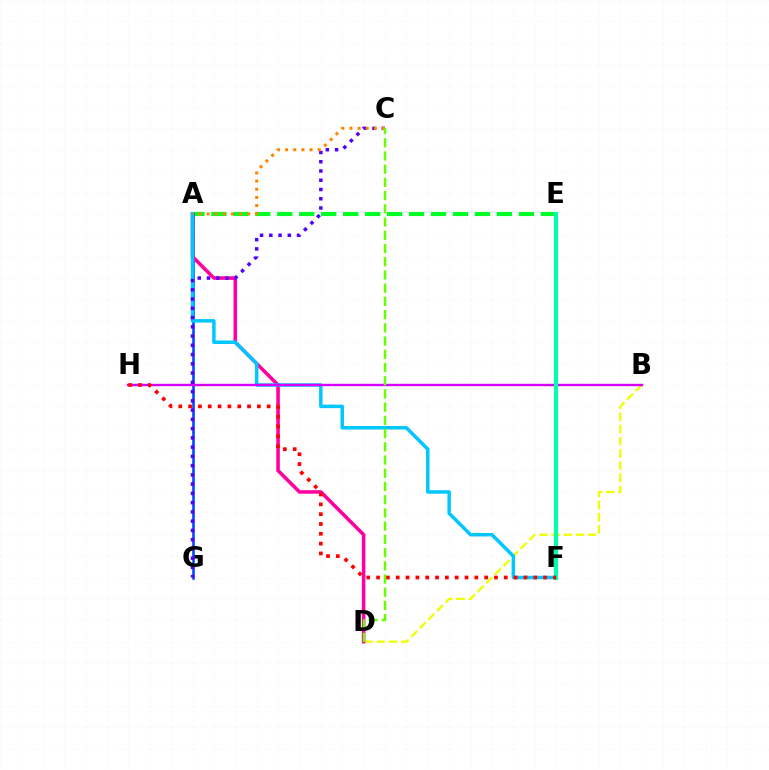{('A', 'E'): [{'color': '#00ff27', 'line_style': 'dashed', 'thickness': 2.98}], ('B', 'D'): [{'color': '#eeff00', 'line_style': 'dashed', 'thickness': 1.65}], ('A', 'G'): [{'color': '#003fff', 'line_style': 'solid', 'thickness': 1.83}], ('A', 'D'): [{'color': '#ff00a0', 'line_style': 'solid', 'thickness': 2.56}], ('A', 'F'): [{'color': '#00c7ff', 'line_style': 'solid', 'thickness': 2.51}], ('C', 'G'): [{'color': '#4f00ff', 'line_style': 'dotted', 'thickness': 2.51}], ('B', 'H'): [{'color': '#d600ff', 'line_style': 'solid', 'thickness': 1.74}], ('A', 'C'): [{'color': '#ff8800', 'line_style': 'dotted', 'thickness': 2.21}], ('E', 'F'): [{'color': '#00ffaf', 'line_style': 'solid', 'thickness': 2.98}], ('F', 'H'): [{'color': '#ff0000', 'line_style': 'dotted', 'thickness': 2.67}], ('C', 'D'): [{'color': '#66ff00', 'line_style': 'dashed', 'thickness': 1.8}]}